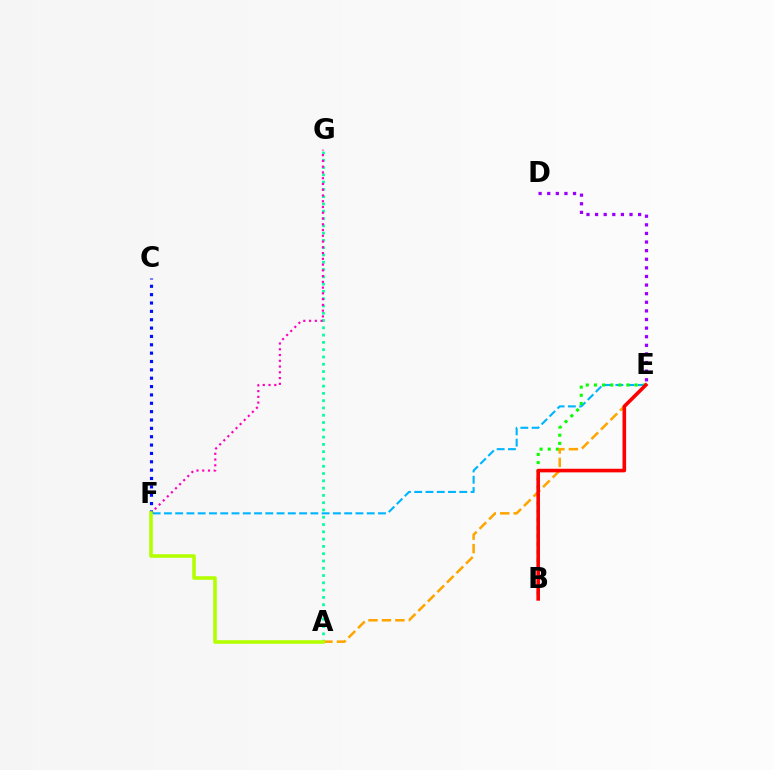{('A', 'G'): [{'color': '#00ff9d', 'line_style': 'dotted', 'thickness': 1.98}], ('E', 'F'): [{'color': '#00b5ff', 'line_style': 'dashed', 'thickness': 1.53}], ('B', 'E'): [{'color': '#08ff00', 'line_style': 'dotted', 'thickness': 2.21}, {'color': '#ff0000', 'line_style': 'solid', 'thickness': 2.59}], ('F', 'G'): [{'color': '#ff00bd', 'line_style': 'dotted', 'thickness': 1.56}], ('A', 'E'): [{'color': '#ffa500', 'line_style': 'dashed', 'thickness': 1.83}], ('D', 'E'): [{'color': '#9b00ff', 'line_style': 'dotted', 'thickness': 2.34}], ('C', 'F'): [{'color': '#0010ff', 'line_style': 'dotted', 'thickness': 2.27}], ('A', 'F'): [{'color': '#b3ff00', 'line_style': 'solid', 'thickness': 2.57}]}